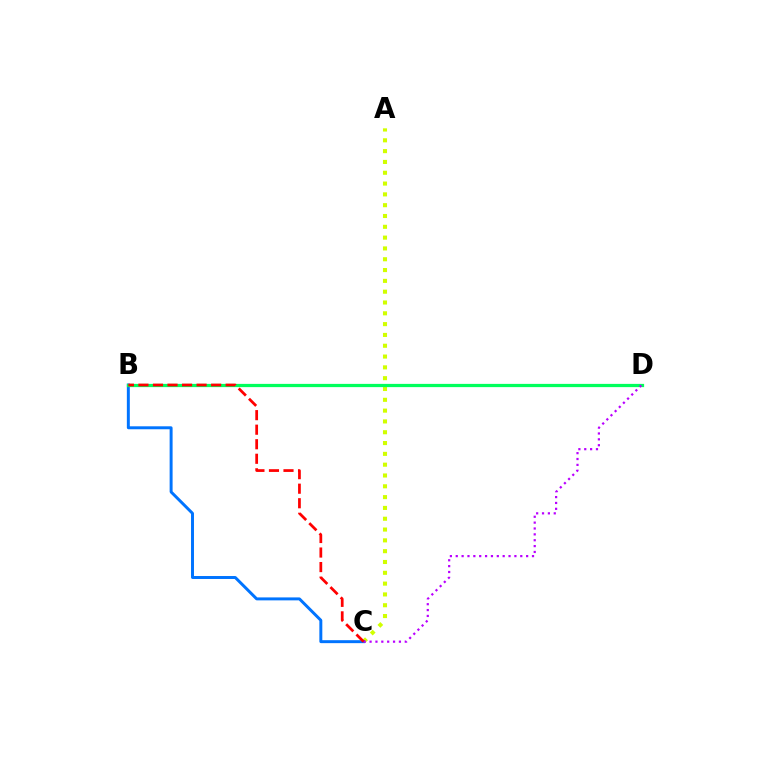{('A', 'C'): [{'color': '#d1ff00', 'line_style': 'dotted', 'thickness': 2.94}], ('B', 'C'): [{'color': '#0074ff', 'line_style': 'solid', 'thickness': 2.13}, {'color': '#ff0000', 'line_style': 'dashed', 'thickness': 1.98}], ('B', 'D'): [{'color': '#00ff5c', 'line_style': 'solid', 'thickness': 2.33}], ('C', 'D'): [{'color': '#b900ff', 'line_style': 'dotted', 'thickness': 1.59}]}